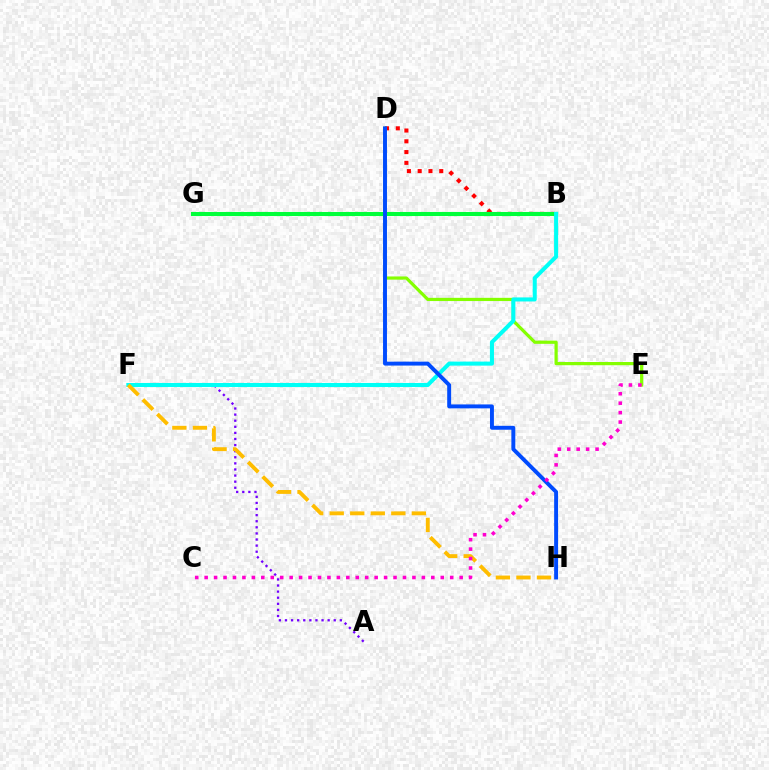{('B', 'D'): [{'color': '#ff0000', 'line_style': 'dotted', 'thickness': 2.93}], ('A', 'F'): [{'color': '#7200ff', 'line_style': 'dotted', 'thickness': 1.66}], ('D', 'E'): [{'color': '#84ff00', 'line_style': 'solid', 'thickness': 2.31}], ('B', 'G'): [{'color': '#00ff39', 'line_style': 'solid', 'thickness': 2.93}], ('B', 'F'): [{'color': '#00fff6', 'line_style': 'solid', 'thickness': 2.92}], ('F', 'H'): [{'color': '#ffbd00', 'line_style': 'dashed', 'thickness': 2.79}], ('D', 'H'): [{'color': '#004bff', 'line_style': 'solid', 'thickness': 2.83}], ('C', 'E'): [{'color': '#ff00cf', 'line_style': 'dotted', 'thickness': 2.57}]}